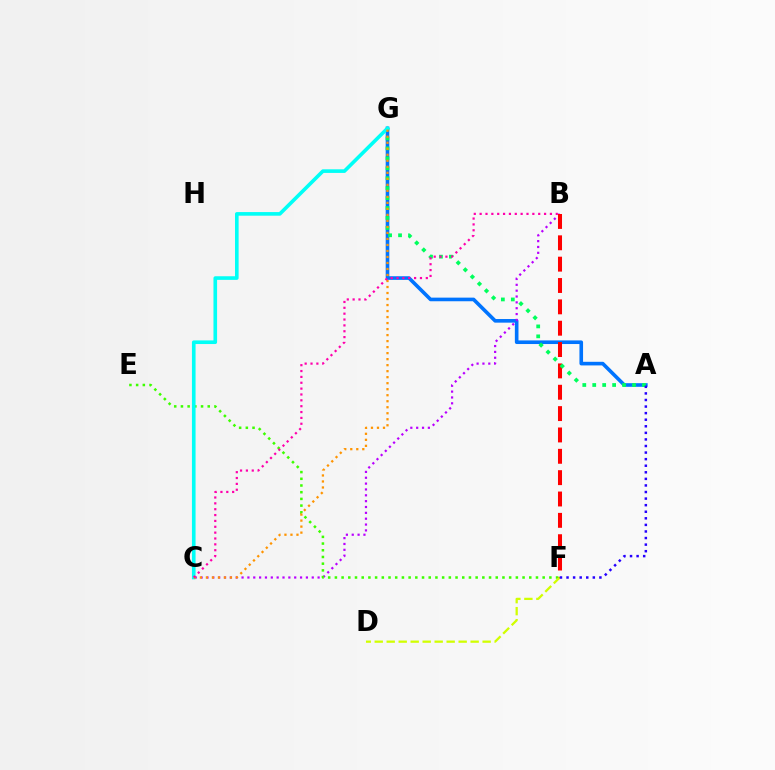{('A', 'G'): [{'color': '#0074ff', 'line_style': 'solid', 'thickness': 2.61}, {'color': '#00ff5c', 'line_style': 'dotted', 'thickness': 2.7}], ('B', 'C'): [{'color': '#b900ff', 'line_style': 'dotted', 'thickness': 1.59}, {'color': '#ff00ac', 'line_style': 'dotted', 'thickness': 1.59}], ('E', 'F'): [{'color': '#3dff00', 'line_style': 'dotted', 'thickness': 1.82}], ('B', 'F'): [{'color': '#ff0000', 'line_style': 'dashed', 'thickness': 2.9}], ('D', 'F'): [{'color': '#d1ff00', 'line_style': 'dashed', 'thickness': 1.63}], ('C', 'G'): [{'color': '#00fff6', 'line_style': 'solid', 'thickness': 2.61}, {'color': '#ff9400', 'line_style': 'dotted', 'thickness': 1.63}], ('A', 'F'): [{'color': '#2500ff', 'line_style': 'dotted', 'thickness': 1.79}]}